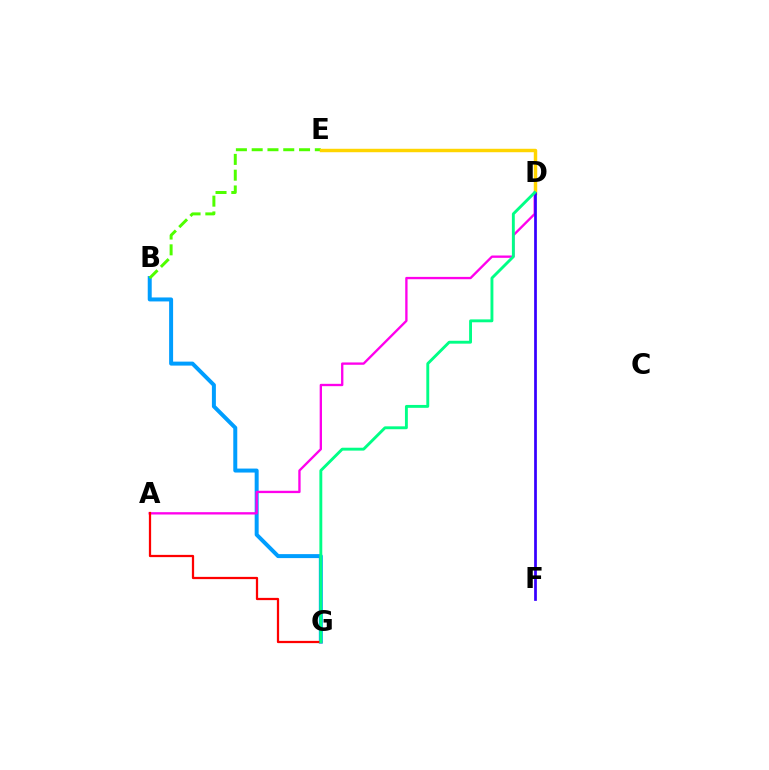{('B', 'G'): [{'color': '#009eff', 'line_style': 'solid', 'thickness': 2.86}], ('B', 'E'): [{'color': '#4fff00', 'line_style': 'dashed', 'thickness': 2.14}], ('A', 'D'): [{'color': '#ff00ed', 'line_style': 'solid', 'thickness': 1.68}], ('D', 'E'): [{'color': '#ffd500', 'line_style': 'solid', 'thickness': 2.48}], ('A', 'G'): [{'color': '#ff0000', 'line_style': 'solid', 'thickness': 1.62}], ('D', 'F'): [{'color': '#3700ff', 'line_style': 'solid', 'thickness': 1.97}], ('D', 'G'): [{'color': '#00ff86', 'line_style': 'solid', 'thickness': 2.08}]}